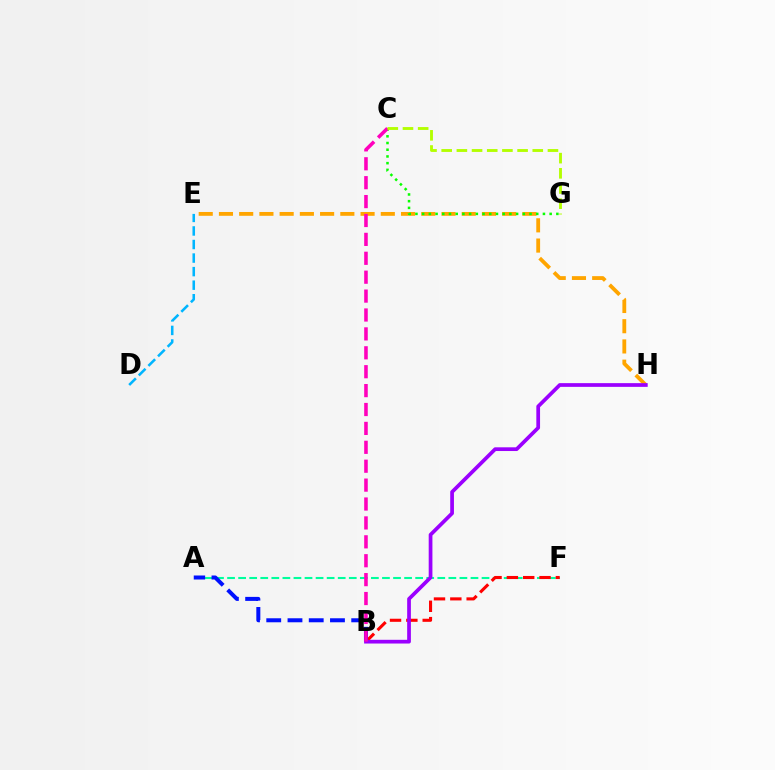{('D', 'E'): [{'color': '#00b5ff', 'line_style': 'dashed', 'thickness': 1.84}], ('A', 'F'): [{'color': '#00ff9d', 'line_style': 'dashed', 'thickness': 1.5}], ('E', 'H'): [{'color': '#ffa500', 'line_style': 'dashed', 'thickness': 2.75}], ('B', 'F'): [{'color': '#ff0000', 'line_style': 'dashed', 'thickness': 2.22}], ('C', 'G'): [{'color': '#08ff00', 'line_style': 'dotted', 'thickness': 1.82}, {'color': '#b3ff00', 'line_style': 'dashed', 'thickness': 2.06}], ('A', 'B'): [{'color': '#0010ff', 'line_style': 'dashed', 'thickness': 2.89}], ('B', 'H'): [{'color': '#9b00ff', 'line_style': 'solid', 'thickness': 2.68}], ('B', 'C'): [{'color': '#ff00bd', 'line_style': 'dashed', 'thickness': 2.57}]}